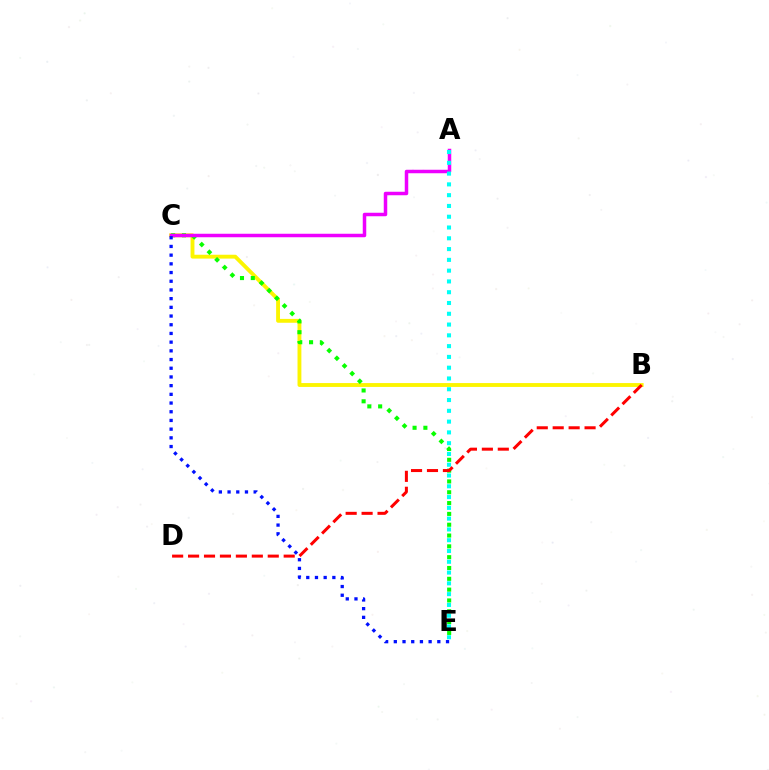{('B', 'C'): [{'color': '#fcf500', 'line_style': 'solid', 'thickness': 2.78}], ('C', 'E'): [{'color': '#08ff00', 'line_style': 'dotted', 'thickness': 2.94}, {'color': '#0010ff', 'line_style': 'dotted', 'thickness': 2.36}], ('B', 'D'): [{'color': '#ff0000', 'line_style': 'dashed', 'thickness': 2.17}], ('A', 'C'): [{'color': '#ee00ff', 'line_style': 'solid', 'thickness': 2.51}], ('A', 'E'): [{'color': '#00fff6', 'line_style': 'dotted', 'thickness': 2.93}]}